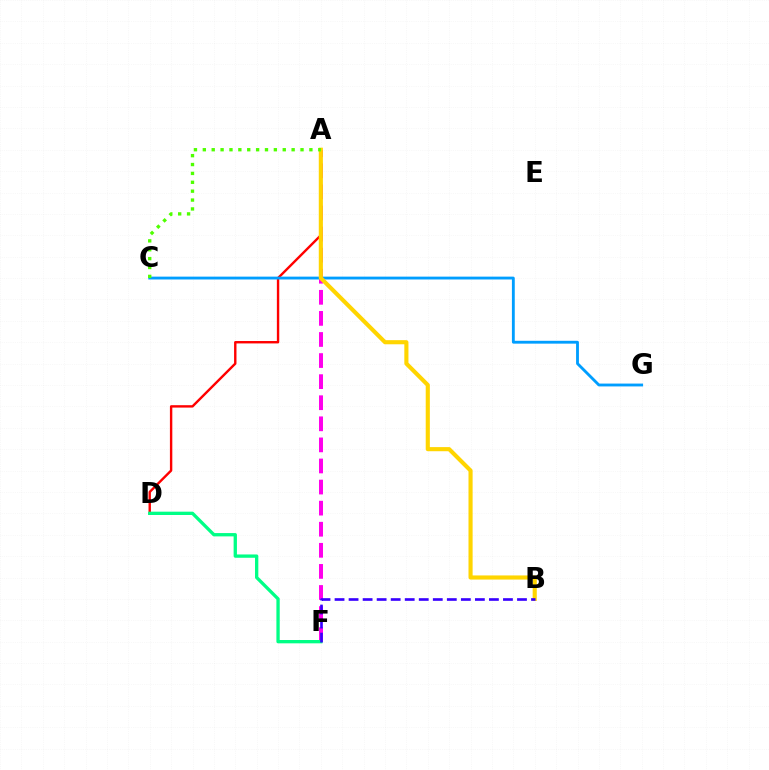{('A', 'D'): [{'color': '#ff0000', 'line_style': 'solid', 'thickness': 1.73}], ('A', 'F'): [{'color': '#ff00ed', 'line_style': 'dashed', 'thickness': 2.86}], ('C', 'G'): [{'color': '#009eff', 'line_style': 'solid', 'thickness': 2.05}], ('D', 'F'): [{'color': '#00ff86', 'line_style': 'solid', 'thickness': 2.39}], ('A', 'B'): [{'color': '#ffd500', 'line_style': 'solid', 'thickness': 2.97}], ('B', 'F'): [{'color': '#3700ff', 'line_style': 'dashed', 'thickness': 1.91}], ('A', 'C'): [{'color': '#4fff00', 'line_style': 'dotted', 'thickness': 2.41}]}